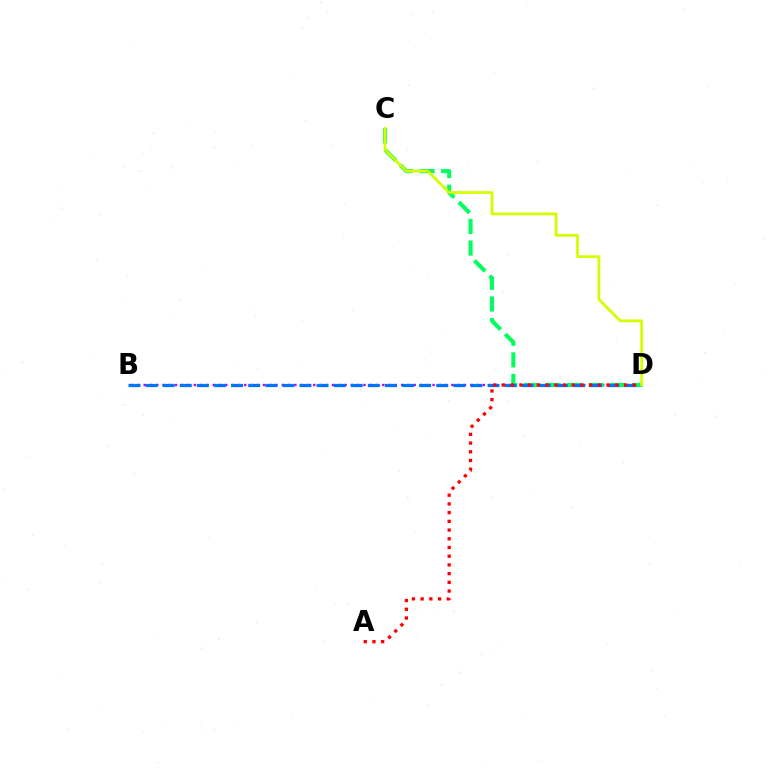{('B', 'D'): [{'color': '#b900ff', 'line_style': 'dotted', 'thickness': 1.71}, {'color': '#0074ff', 'line_style': 'dashed', 'thickness': 2.32}], ('C', 'D'): [{'color': '#00ff5c', 'line_style': 'dashed', 'thickness': 2.93}, {'color': '#d1ff00', 'line_style': 'solid', 'thickness': 2.01}], ('A', 'D'): [{'color': '#ff0000', 'line_style': 'dotted', 'thickness': 2.37}]}